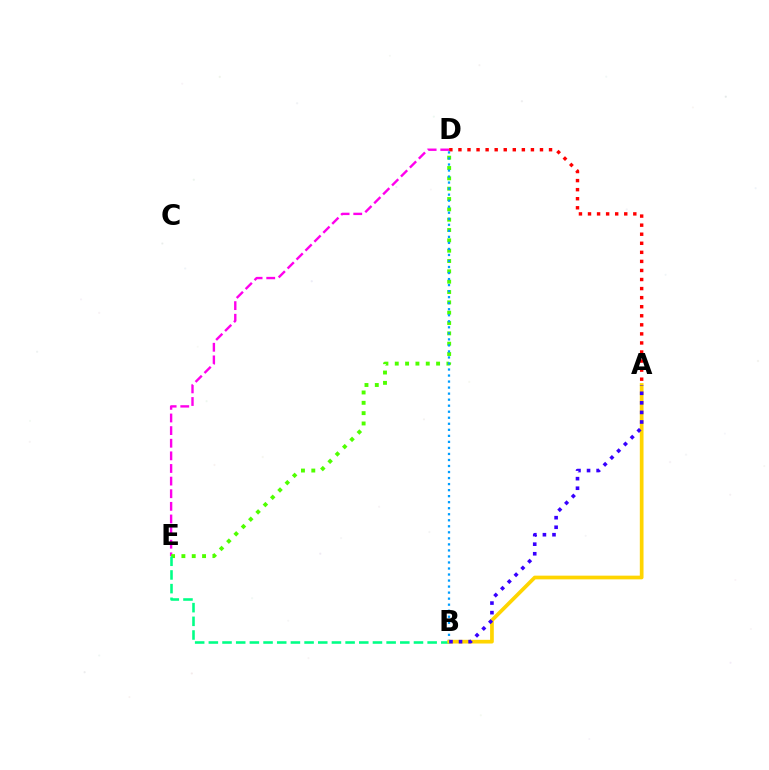{('D', 'E'): [{'color': '#ff00ed', 'line_style': 'dashed', 'thickness': 1.71}, {'color': '#4fff00', 'line_style': 'dotted', 'thickness': 2.81}], ('A', 'D'): [{'color': '#ff0000', 'line_style': 'dotted', 'thickness': 2.46}], ('B', 'D'): [{'color': '#009eff', 'line_style': 'dotted', 'thickness': 1.64}], ('B', 'E'): [{'color': '#00ff86', 'line_style': 'dashed', 'thickness': 1.86}], ('A', 'B'): [{'color': '#ffd500', 'line_style': 'solid', 'thickness': 2.67}, {'color': '#3700ff', 'line_style': 'dotted', 'thickness': 2.6}]}